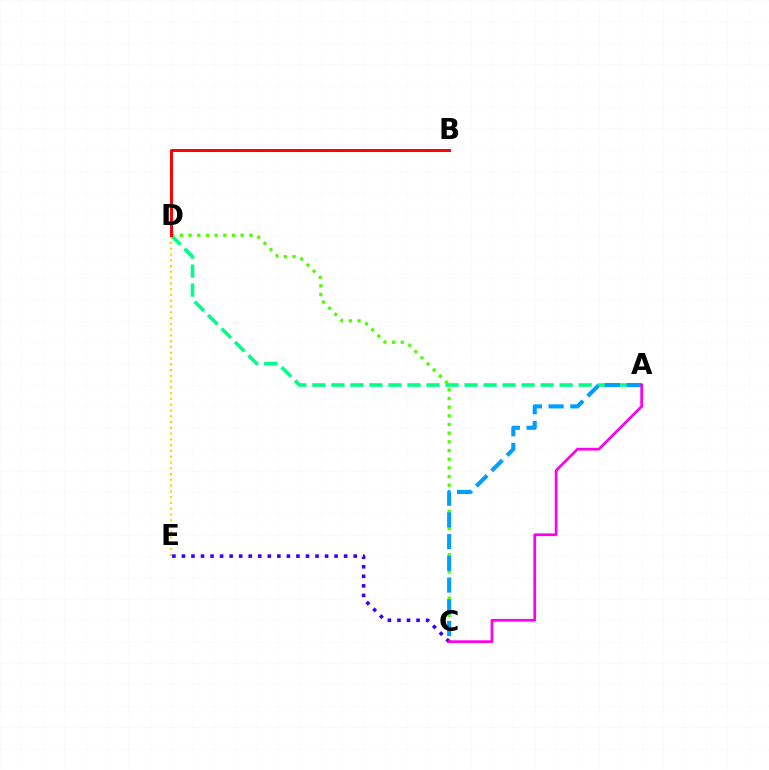{('D', 'E'): [{'color': '#ffd500', 'line_style': 'dotted', 'thickness': 1.57}], ('C', 'D'): [{'color': '#4fff00', 'line_style': 'dotted', 'thickness': 2.36}], ('C', 'E'): [{'color': '#3700ff', 'line_style': 'dotted', 'thickness': 2.59}], ('A', 'D'): [{'color': '#00ff86', 'line_style': 'dashed', 'thickness': 2.58}], ('A', 'C'): [{'color': '#009eff', 'line_style': 'dashed', 'thickness': 2.95}, {'color': '#ff00ed', 'line_style': 'solid', 'thickness': 1.97}], ('B', 'D'): [{'color': '#ff0000', 'line_style': 'solid', 'thickness': 2.13}]}